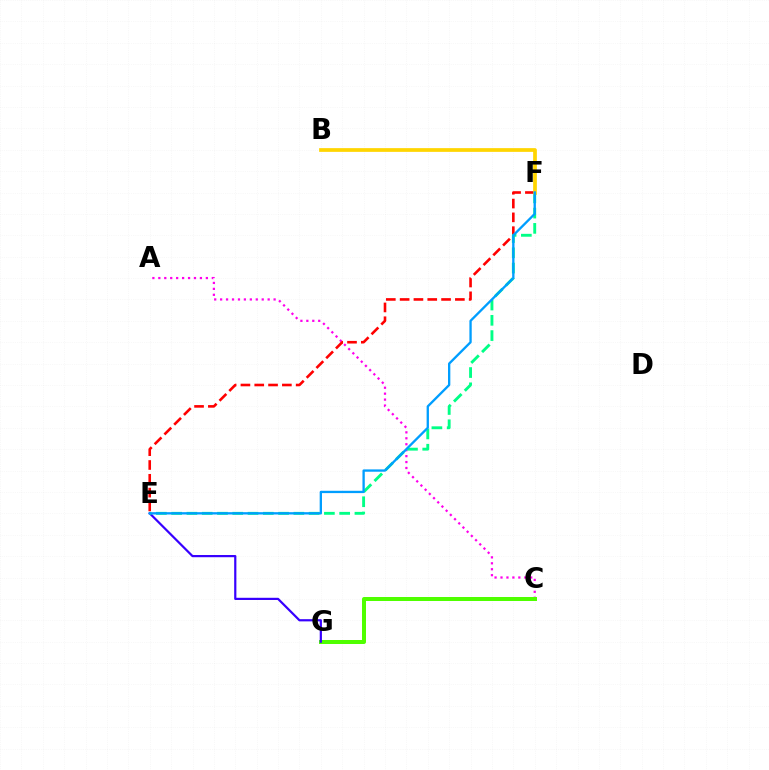{('A', 'C'): [{'color': '#ff00ed', 'line_style': 'dotted', 'thickness': 1.61}], ('C', 'G'): [{'color': '#4fff00', 'line_style': 'solid', 'thickness': 2.88}], ('E', 'F'): [{'color': '#ff0000', 'line_style': 'dashed', 'thickness': 1.88}, {'color': '#00ff86', 'line_style': 'dashed', 'thickness': 2.07}, {'color': '#009eff', 'line_style': 'solid', 'thickness': 1.67}], ('E', 'G'): [{'color': '#3700ff', 'line_style': 'solid', 'thickness': 1.59}], ('B', 'F'): [{'color': '#ffd500', 'line_style': 'solid', 'thickness': 2.68}]}